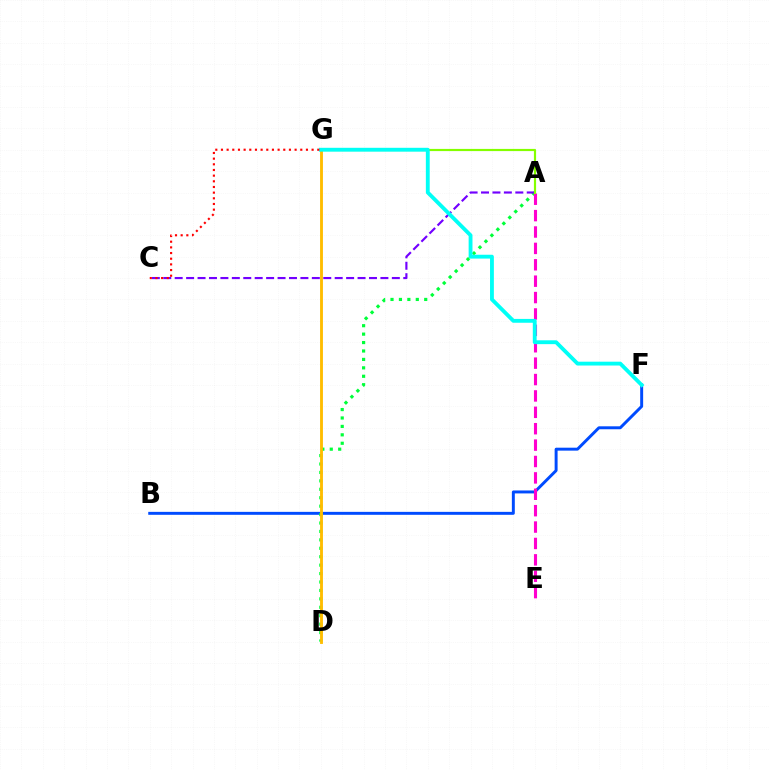{('B', 'F'): [{'color': '#004bff', 'line_style': 'solid', 'thickness': 2.12}], ('A', 'D'): [{'color': '#00ff39', 'line_style': 'dotted', 'thickness': 2.29}], ('A', 'E'): [{'color': '#ff00cf', 'line_style': 'dashed', 'thickness': 2.23}], ('D', 'G'): [{'color': '#ffbd00', 'line_style': 'solid', 'thickness': 2.06}], ('A', 'C'): [{'color': '#7200ff', 'line_style': 'dashed', 'thickness': 1.55}], ('A', 'G'): [{'color': '#84ff00', 'line_style': 'solid', 'thickness': 1.57}], ('F', 'G'): [{'color': '#00fff6', 'line_style': 'solid', 'thickness': 2.77}], ('C', 'G'): [{'color': '#ff0000', 'line_style': 'dotted', 'thickness': 1.54}]}